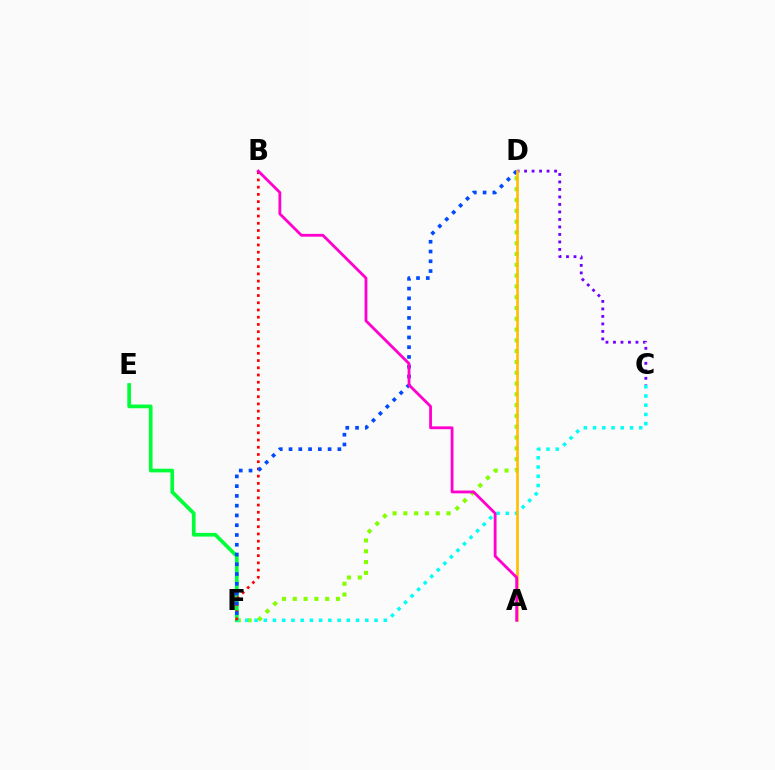{('D', 'F'): [{'color': '#84ff00', 'line_style': 'dotted', 'thickness': 2.93}, {'color': '#004bff', 'line_style': 'dotted', 'thickness': 2.65}], ('C', 'D'): [{'color': '#7200ff', 'line_style': 'dotted', 'thickness': 2.04}], ('E', 'F'): [{'color': '#00ff39', 'line_style': 'solid', 'thickness': 2.66}], ('C', 'F'): [{'color': '#00fff6', 'line_style': 'dotted', 'thickness': 2.51}], ('B', 'F'): [{'color': '#ff0000', 'line_style': 'dotted', 'thickness': 1.96}], ('A', 'D'): [{'color': '#ffbd00', 'line_style': 'solid', 'thickness': 1.88}], ('A', 'B'): [{'color': '#ff00cf', 'line_style': 'solid', 'thickness': 2.02}]}